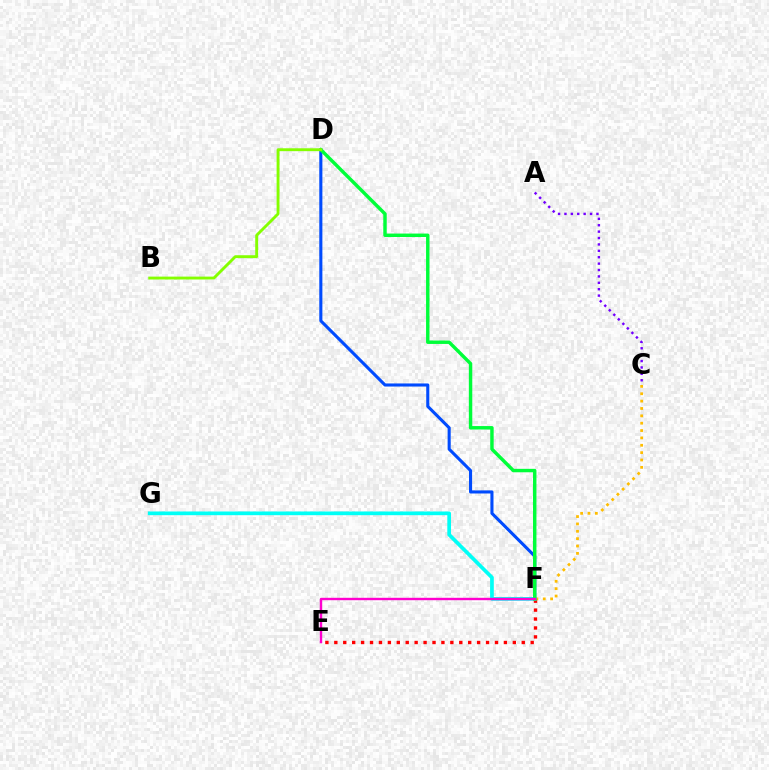{('C', 'F'): [{'color': '#ffbd00', 'line_style': 'dotted', 'thickness': 2.0}], ('D', 'F'): [{'color': '#004bff', 'line_style': 'solid', 'thickness': 2.22}, {'color': '#00ff39', 'line_style': 'solid', 'thickness': 2.48}], ('E', 'F'): [{'color': '#ff0000', 'line_style': 'dotted', 'thickness': 2.43}, {'color': '#ff00cf', 'line_style': 'solid', 'thickness': 1.73}], ('F', 'G'): [{'color': '#00fff6', 'line_style': 'solid', 'thickness': 2.67}], ('A', 'C'): [{'color': '#7200ff', 'line_style': 'dotted', 'thickness': 1.74}], ('B', 'D'): [{'color': '#84ff00', 'line_style': 'solid', 'thickness': 2.08}]}